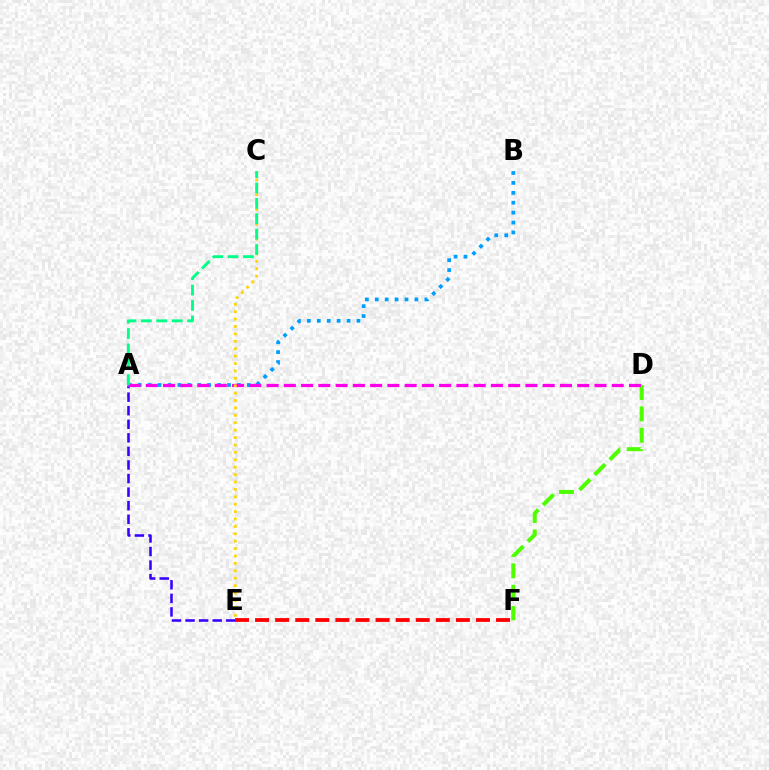{('A', 'E'): [{'color': '#3700ff', 'line_style': 'dashed', 'thickness': 1.84}], ('D', 'F'): [{'color': '#4fff00', 'line_style': 'dashed', 'thickness': 2.9}], ('A', 'B'): [{'color': '#009eff', 'line_style': 'dotted', 'thickness': 2.69}], ('A', 'D'): [{'color': '#ff00ed', 'line_style': 'dashed', 'thickness': 2.34}], ('C', 'E'): [{'color': '#ffd500', 'line_style': 'dotted', 'thickness': 2.01}], ('E', 'F'): [{'color': '#ff0000', 'line_style': 'dashed', 'thickness': 2.73}], ('A', 'C'): [{'color': '#00ff86', 'line_style': 'dashed', 'thickness': 2.09}]}